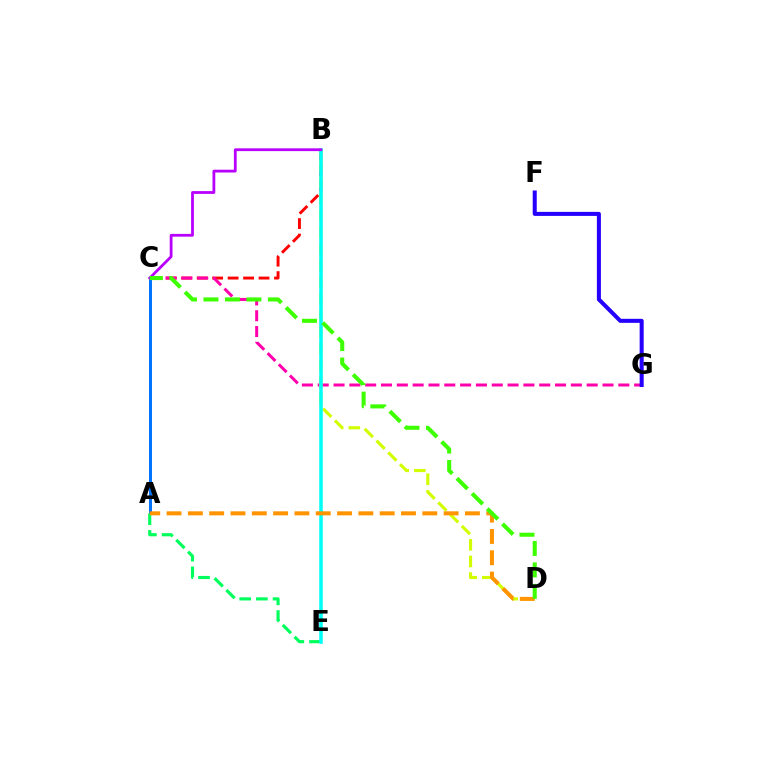{('B', 'C'): [{'color': '#ff0000', 'line_style': 'dashed', 'thickness': 2.1}, {'color': '#b900ff', 'line_style': 'solid', 'thickness': 2.01}], ('A', 'C'): [{'color': '#0074ff', 'line_style': 'solid', 'thickness': 2.17}], ('C', 'G'): [{'color': '#ff00ac', 'line_style': 'dashed', 'thickness': 2.15}], ('A', 'E'): [{'color': '#00ff5c', 'line_style': 'dashed', 'thickness': 2.27}], ('B', 'D'): [{'color': '#d1ff00', 'line_style': 'dashed', 'thickness': 2.26}], ('B', 'E'): [{'color': '#00fff6', 'line_style': 'solid', 'thickness': 2.55}], ('F', 'G'): [{'color': '#2500ff', 'line_style': 'solid', 'thickness': 2.9}], ('A', 'D'): [{'color': '#ff9400', 'line_style': 'dashed', 'thickness': 2.9}], ('C', 'D'): [{'color': '#3dff00', 'line_style': 'dashed', 'thickness': 2.92}]}